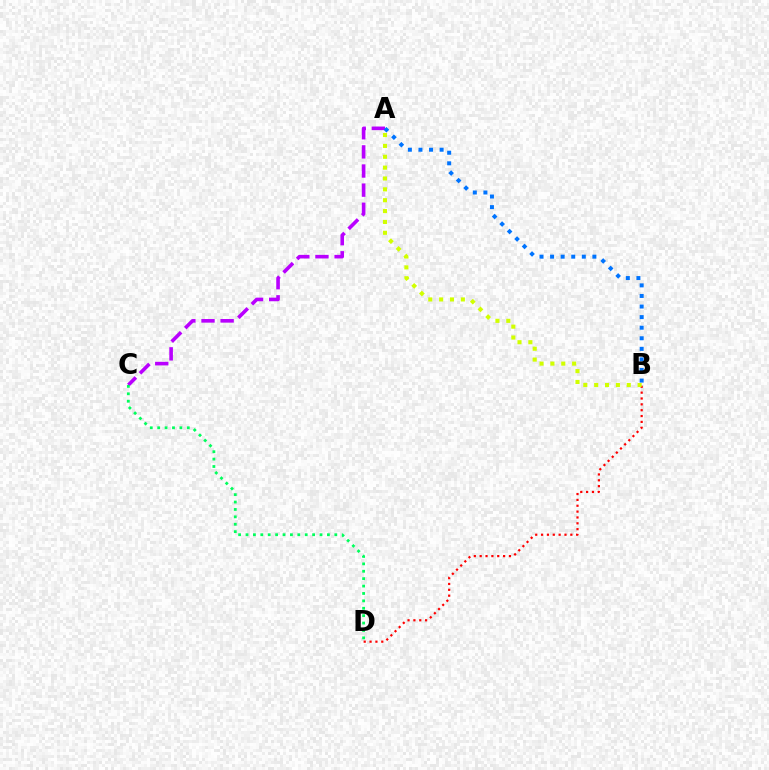{('A', 'C'): [{'color': '#b900ff', 'line_style': 'dashed', 'thickness': 2.6}], ('A', 'B'): [{'color': '#0074ff', 'line_style': 'dotted', 'thickness': 2.87}, {'color': '#d1ff00', 'line_style': 'dotted', 'thickness': 2.95}], ('B', 'D'): [{'color': '#ff0000', 'line_style': 'dotted', 'thickness': 1.59}], ('C', 'D'): [{'color': '#00ff5c', 'line_style': 'dotted', 'thickness': 2.01}]}